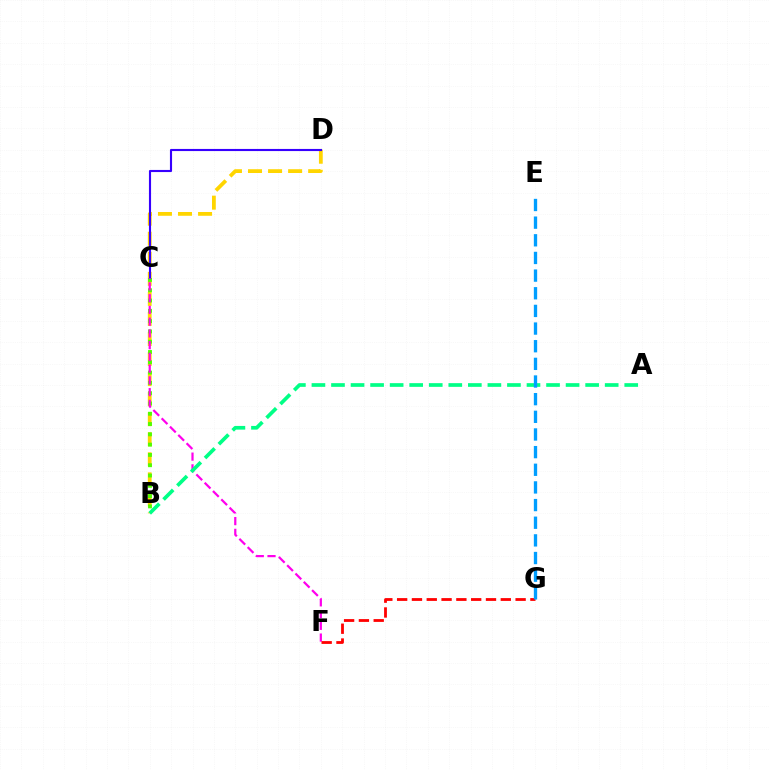{('B', 'D'): [{'color': '#ffd500', 'line_style': 'dashed', 'thickness': 2.72}], ('B', 'C'): [{'color': '#4fff00', 'line_style': 'dotted', 'thickness': 2.8}], ('C', 'D'): [{'color': '#3700ff', 'line_style': 'solid', 'thickness': 1.53}], ('C', 'F'): [{'color': '#ff00ed', 'line_style': 'dashed', 'thickness': 1.6}], ('A', 'B'): [{'color': '#00ff86', 'line_style': 'dashed', 'thickness': 2.66}], ('F', 'G'): [{'color': '#ff0000', 'line_style': 'dashed', 'thickness': 2.01}], ('E', 'G'): [{'color': '#009eff', 'line_style': 'dashed', 'thickness': 2.4}]}